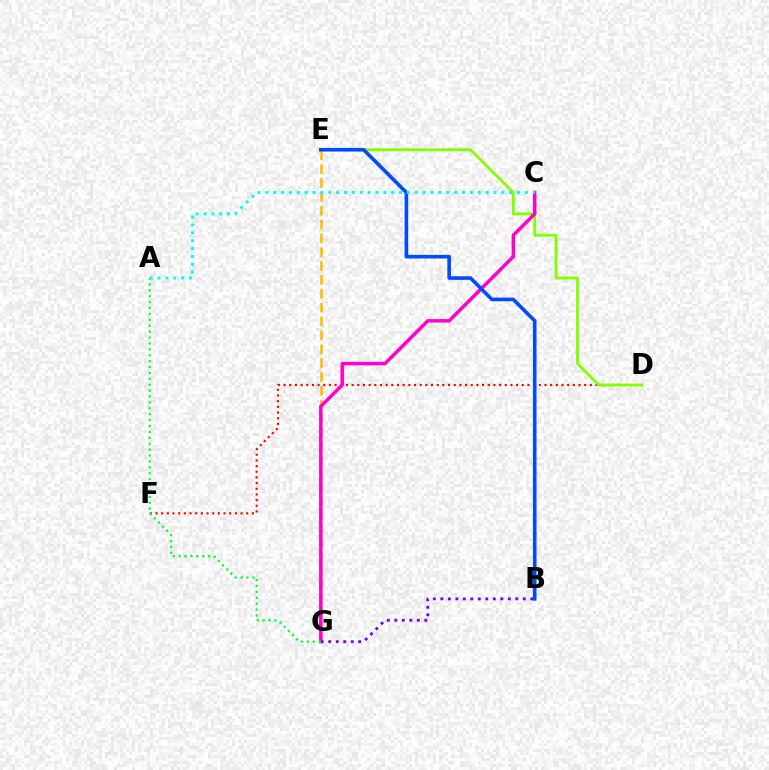{('D', 'F'): [{'color': '#ff0000', 'line_style': 'dotted', 'thickness': 1.54}], ('D', 'E'): [{'color': '#84ff00', 'line_style': 'solid', 'thickness': 2.05}], ('E', 'G'): [{'color': '#ffbd00', 'line_style': 'dashed', 'thickness': 1.88}], ('C', 'G'): [{'color': '#ff00cf', 'line_style': 'solid', 'thickness': 2.5}], ('B', 'G'): [{'color': '#7200ff', 'line_style': 'dotted', 'thickness': 2.04}], ('B', 'E'): [{'color': '#004bff', 'line_style': 'solid', 'thickness': 2.6}], ('A', 'C'): [{'color': '#00fff6', 'line_style': 'dotted', 'thickness': 2.14}], ('A', 'G'): [{'color': '#00ff39', 'line_style': 'dotted', 'thickness': 1.6}]}